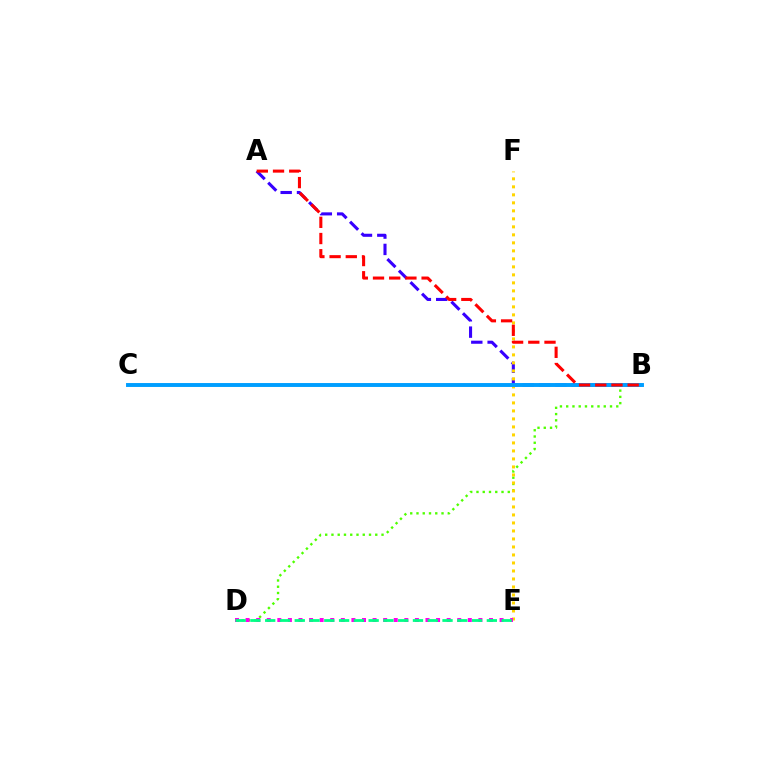{('B', 'D'): [{'color': '#4fff00', 'line_style': 'dotted', 'thickness': 1.7}], ('A', 'B'): [{'color': '#3700ff', 'line_style': 'dashed', 'thickness': 2.22}, {'color': '#ff0000', 'line_style': 'dashed', 'thickness': 2.2}], ('E', 'F'): [{'color': '#ffd500', 'line_style': 'dotted', 'thickness': 2.17}], ('D', 'E'): [{'color': '#ff00ed', 'line_style': 'dotted', 'thickness': 2.88}, {'color': '#00ff86', 'line_style': 'dashed', 'thickness': 2.01}], ('B', 'C'): [{'color': '#009eff', 'line_style': 'solid', 'thickness': 2.82}]}